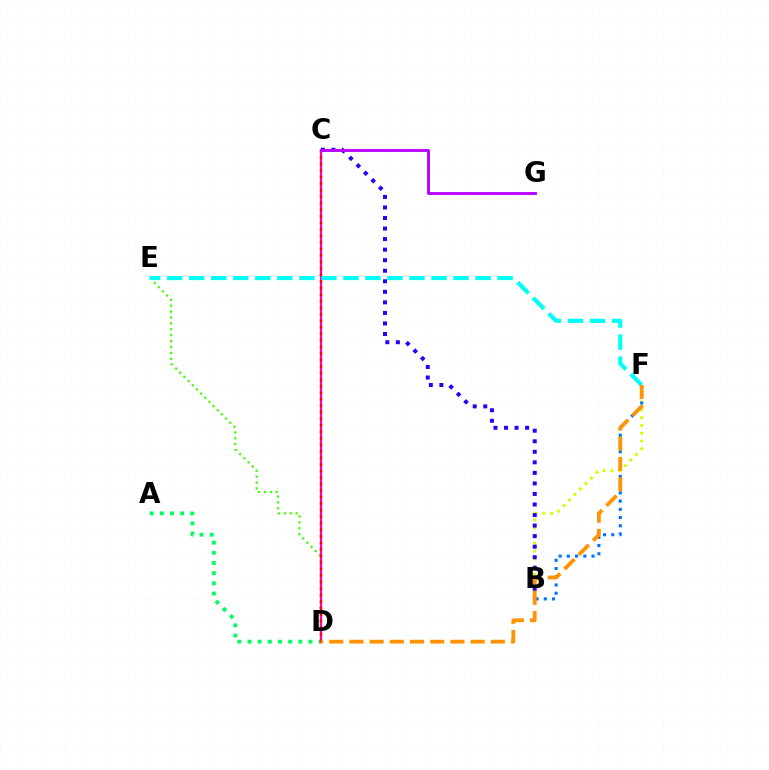{('D', 'E'): [{'color': '#3dff00', 'line_style': 'dotted', 'thickness': 1.6}], ('A', 'D'): [{'color': '#00ff5c', 'line_style': 'dotted', 'thickness': 2.76}], ('B', 'F'): [{'color': '#d1ff00', 'line_style': 'dotted', 'thickness': 2.12}, {'color': '#0074ff', 'line_style': 'dotted', 'thickness': 2.24}], ('B', 'C'): [{'color': '#2500ff', 'line_style': 'dotted', 'thickness': 2.86}], ('C', 'D'): [{'color': '#ff00ac', 'line_style': 'solid', 'thickness': 1.63}, {'color': '#ff0000', 'line_style': 'dotted', 'thickness': 1.77}], ('E', 'F'): [{'color': '#00fff6', 'line_style': 'dashed', 'thickness': 2.99}], ('C', 'G'): [{'color': '#b900ff', 'line_style': 'solid', 'thickness': 2.08}], ('D', 'F'): [{'color': '#ff9400', 'line_style': 'dashed', 'thickness': 2.74}]}